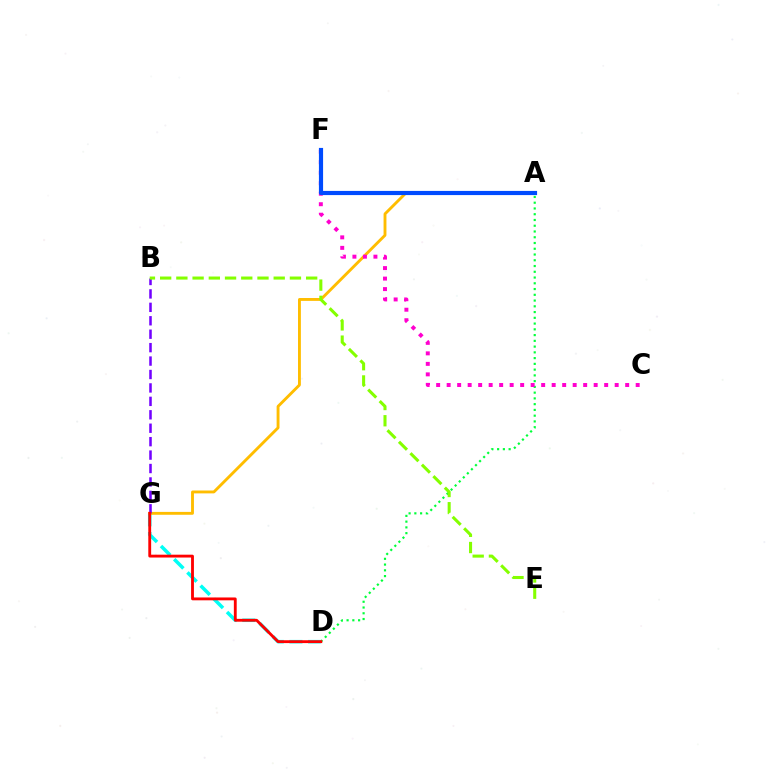{('D', 'G'): [{'color': '#00fff6', 'line_style': 'dashed', 'thickness': 2.54}, {'color': '#ff0000', 'line_style': 'solid', 'thickness': 2.05}], ('A', 'G'): [{'color': '#ffbd00', 'line_style': 'solid', 'thickness': 2.07}], ('B', 'G'): [{'color': '#7200ff', 'line_style': 'dashed', 'thickness': 1.82}], ('A', 'D'): [{'color': '#00ff39', 'line_style': 'dotted', 'thickness': 1.56}], ('B', 'E'): [{'color': '#84ff00', 'line_style': 'dashed', 'thickness': 2.2}], ('C', 'F'): [{'color': '#ff00cf', 'line_style': 'dotted', 'thickness': 2.85}], ('A', 'F'): [{'color': '#004bff', 'line_style': 'solid', 'thickness': 3.0}]}